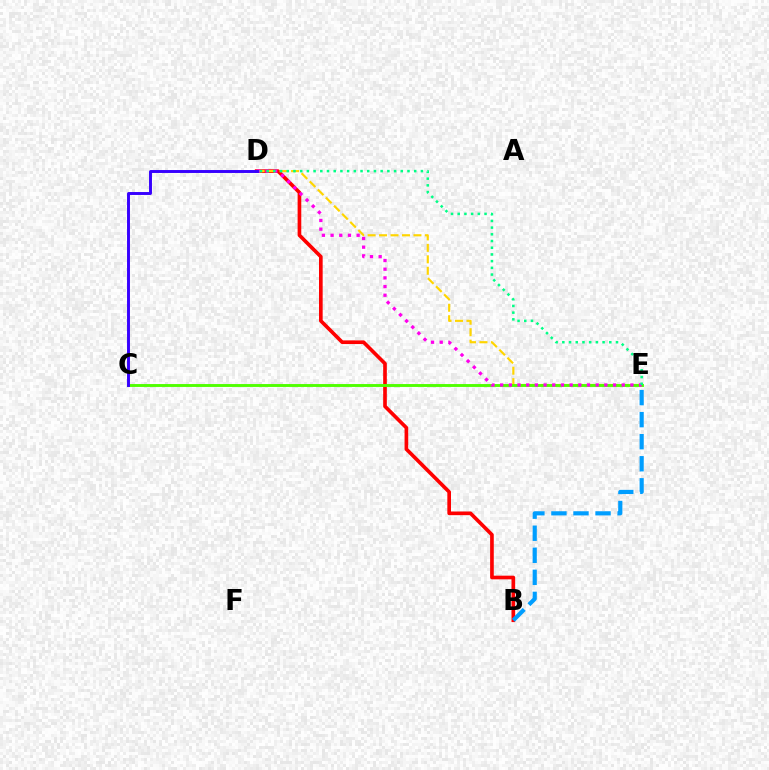{('B', 'D'): [{'color': '#ff0000', 'line_style': 'solid', 'thickness': 2.64}], ('D', 'E'): [{'color': '#ffd500', 'line_style': 'dashed', 'thickness': 1.56}, {'color': '#ff00ed', 'line_style': 'dotted', 'thickness': 2.36}, {'color': '#00ff86', 'line_style': 'dotted', 'thickness': 1.82}], ('B', 'E'): [{'color': '#009eff', 'line_style': 'dashed', 'thickness': 3.0}], ('C', 'E'): [{'color': '#4fff00', 'line_style': 'solid', 'thickness': 2.08}], ('C', 'D'): [{'color': '#3700ff', 'line_style': 'solid', 'thickness': 2.11}]}